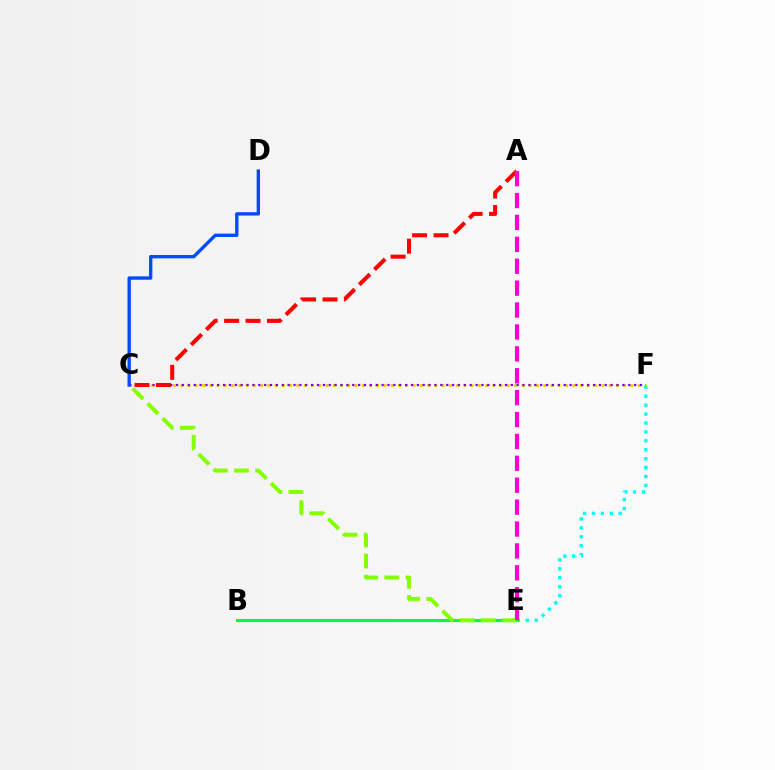{('E', 'F'): [{'color': '#00fff6', 'line_style': 'dotted', 'thickness': 2.42}], ('C', 'F'): [{'color': '#ffbd00', 'line_style': 'dotted', 'thickness': 1.97}, {'color': '#7200ff', 'line_style': 'dotted', 'thickness': 1.6}], ('B', 'E'): [{'color': '#00ff39', 'line_style': 'solid', 'thickness': 2.22}], ('C', 'D'): [{'color': '#004bff', 'line_style': 'solid', 'thickness': 2.41}], ('C', 'E'): [{'color': '#84ff00', 'line_style': 'dashed', 'thickness': 2.87}], ('A', 'C'): [{'color': '#ff0000', 'line_style': 'dashed', 'thickness': 2.91}], ('A', 'E'): [{'color': '#ff00cf', 'line_style': 'dashed', 'thickness': 2.97}]}